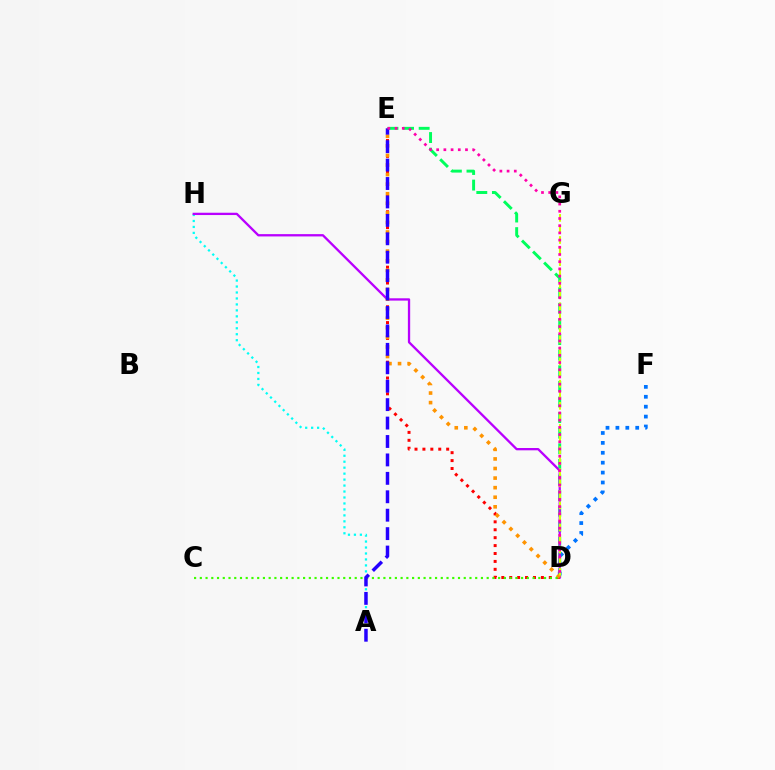{('A', 'H'): [{'color': '#00fff6', 'line_style': 'dotted', 'thickness': 1.62}], ('D', 'F'): [{'color': '#0074ff', 'line_style': 'dotted', 'thickness': 2.69}], ('D', 'E'): [{'color': '#00ff5c', 'line_style': 'dashed', 'thickness': 2.12}, {'color': '#ff0000', 'line_style': 'dotted', 'thickness': 2.15}, {'color': '#ff9400', 'line_style': 'dotted', 'thickness': 2.6}, {'color': '#ff00ac', 'line_style': 'dotted', 'thickness': 1.96}], ('D', 'H'): [{'color': '#b900ff', 'line_style': 'solid', 'thickness': 1.66}], ('C', 'D'): [{'color': '#3dff00', 'line_style': 'dotted', 'thickness': 1.56}], ('D', 'G'): [{'color': '#d1ff00', 'line_style': 'dashed', 'thickness': 1.5}], ('A', 'E'): [{'color': '#2500ff', 'line_style': 'dashed', 'thickness': 2.5}]}